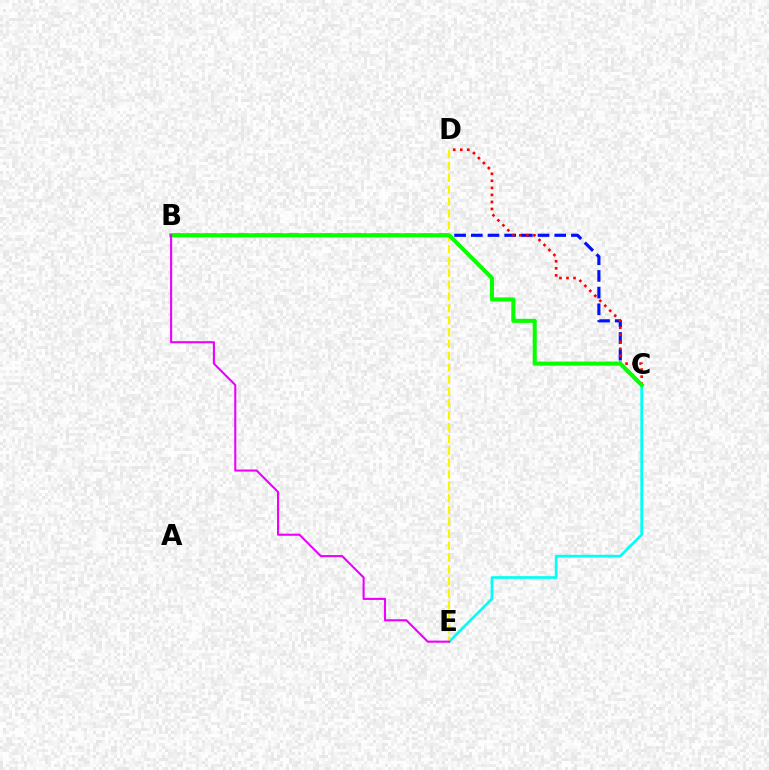{('B', 'C'): [{'color': '#0010ff', 'line_style': 'dashed', 'thickness': 2.27}, {'color': '#08ff00', 'line_style': 'solid', 'thickness': 2.92}], ('C', 'D'): [{'color': '#ff0000', 'line_style': 'dotted', 'thickness': 1.91}], ('C', 'E'): [{'color': '#00fff6', 'line_style': 'solid', 'thickness': 1.94}], ('D', 'E'): [{'color': '#fcf500', 'line_style': 'dashed', 'thickness': 1.61}], ('B', 'E'): [{'color': '#ee00ff', 'line_style': 'solid', 'thickness': 1.52}]}